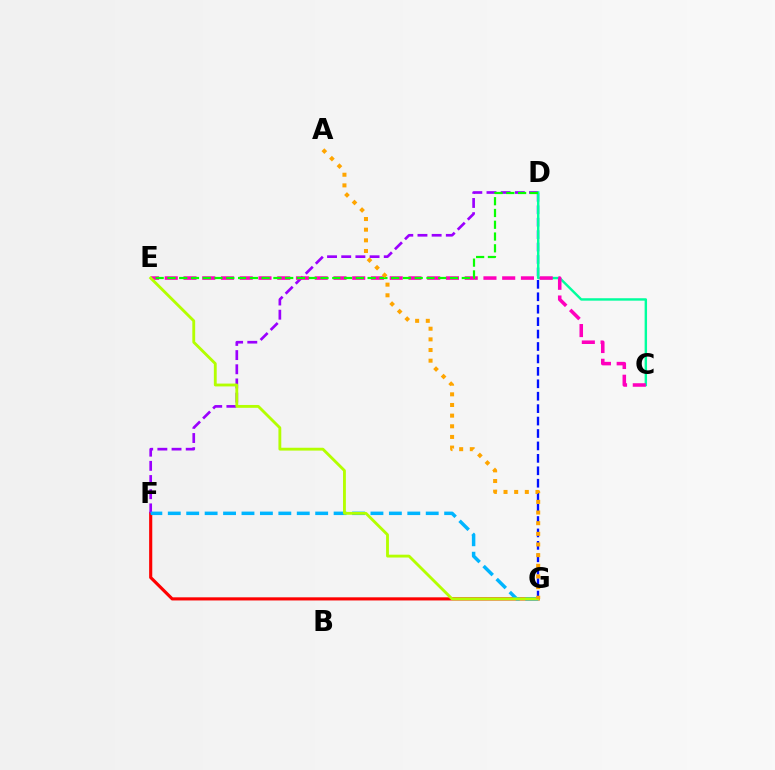{('F', 'G'): [{'color': '#ff0000', 'line_style': 'solid', 'thickness': 2.25}, {'color': '#00b5ff', 'line_style': 'dashed', 'thickness': 2.5}], ('D', 'G'): [{'color': '#0010ff', 'line_style': 'dashed', 'thickness': 1.69}], ('D', 'F'): [{'color': '#9b00ff', 'line_style': 'dashed', 'thickness': 1.93}], ('C', 'D'): [{'color': '#00ff9d', 'line_style': 'solid', 'thickness': 1.74}], ('C', 'E'): [{'color': '#ff00bd', 'line_style': 'dashed', 'thickness': 2.55}], ('D', 'E'): [{'color': '#08ff00', 'line_style': 'dashed', 'thickness': 1.6}], ('E', 'G'): [{'color': '#b3ff00', 'line_style': 'solid', 'thickness': 2.05}], ('A', 'G'): [{'color': '#ffa500', 'line_style': 'dotted', 'thickness': 2.89}]}